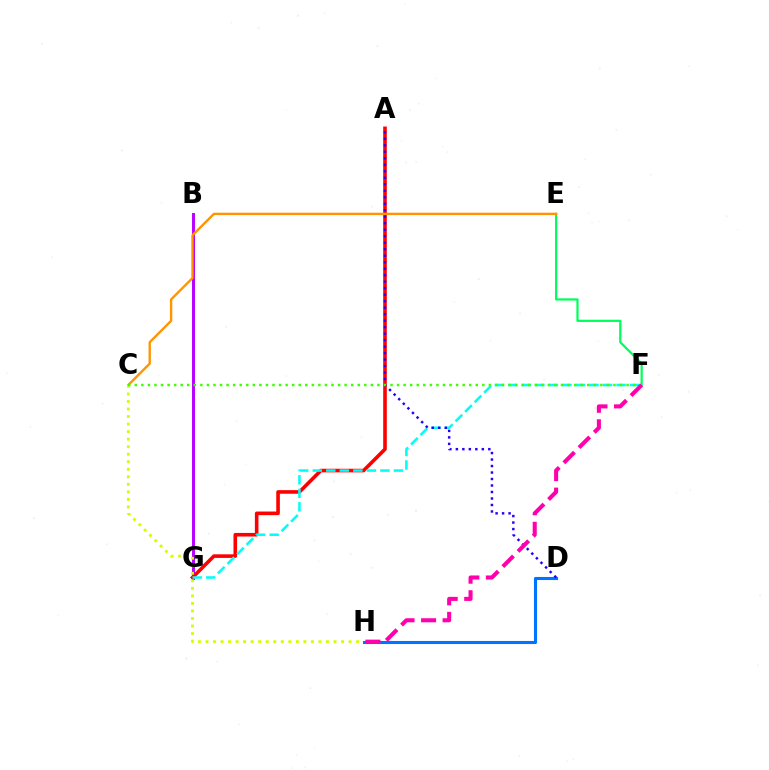{('B', 'G'): [{'color': '#b900ff', 'line_style': 'solid', 'thickness': 2.12}], ('E', 'F'): [{'color': '#00ff5c', 'line_style': 'solid', 'thickness': 1.61}], ('D', 'H'): [{'color': '#0074ff', 'line_style': 'solid', 'thickness': 2.22}], ('A', 'G'): [{'color': '#ff0000', 'line_style': 'solid', 'thickness': 2.59}], ('F', 'G'): [{'color': '#00fff6', 'line_style': 'dashed', 'thickness': 1.84}], ('C', 'E'): [{'color': '#ff9400', 'line_style': 'solid', 'thickness': 1.7}], ('A', 'D'): [{'color': '#2500ff', 'line_style': 'dotted', 'thickness': 1.76}], ('C', 'H'): [{'color': '#d1ff00', 'line_style': 'dotted', 'thickness': 2.05}], ('C', 'F'): [{'color': '#3dff00', 'line_style': 'dotted', 'thickness': 1.78}], ('F', 'H'): [{'color': '#ff00ac', 'line_style': 'dashed', 'thickness': 2.92}]}